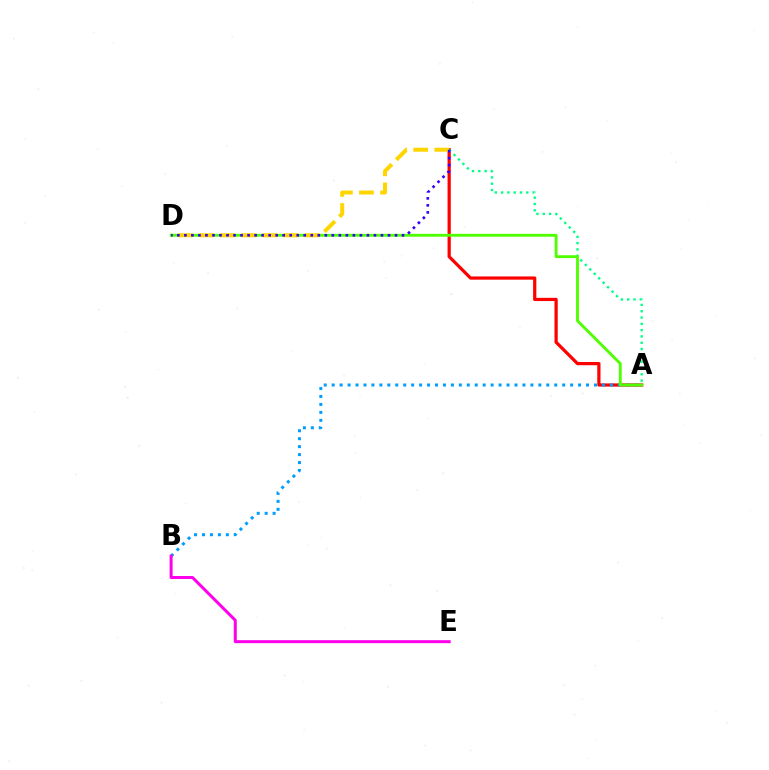{('A', 'C'): [{'color': '#ff0000', 'line_style': 'solid', 'thickness': 2.32}, {'color': '#00ff86', 'line_style': 'dotted', 'thickness': 1.71}], ('A', 'B'): [{'color': '#009eff', 'line_style': 'dotted', 'thickness': 2.16}], ('A', 'D'): [{'color': '#4fff00', 'line_style': 'solid', 'thickness': 2.06}], ('B', 'E'): [{'color': '#ff00ed', 'line_style': 'solid', 'thickness': 2.16}], ('C', 'D'): [{'color': '#ffd500', 'line_style': 'dashed', 'thickness': 2.87}, {'color': '#3700ff', 'line_style': 'dotted', 'thickness': 1.91}]}